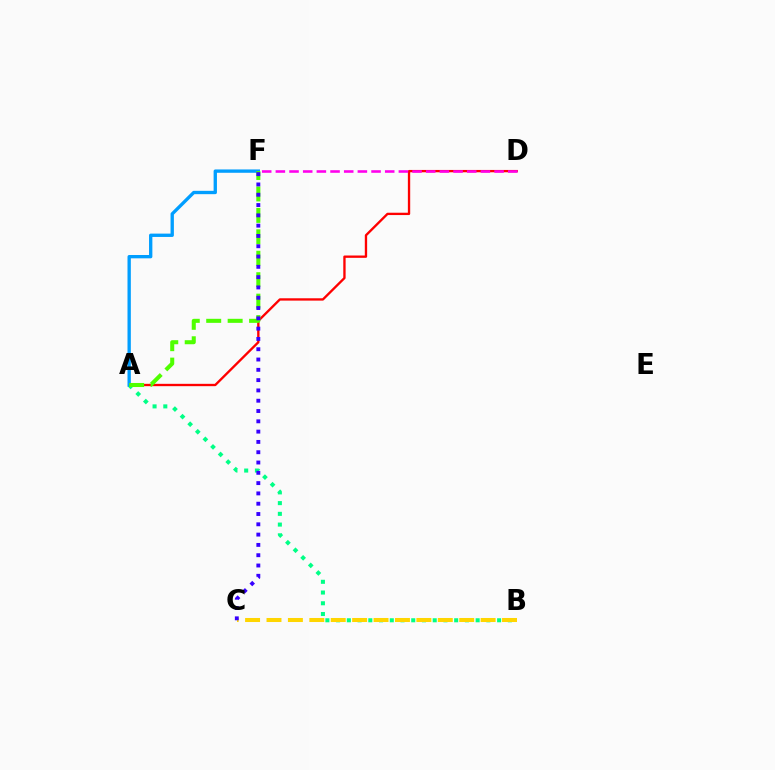{('A', 'D'): [{'color': '#ff0000', 'line_style': 'solid', 'thickness': 1.68}], ('A', 'B'): [{'color': '#00ff86', 'line_style': 'dotted', 'thickness': 2.92}], ('D', 'F'): [{'color': '#ff00ed', 'line_style': 'dashed', 'thickness': 1.86}], ('B', 'C'): [{'color': '#ffd500', 'line_style': 'dashed', 'thickness': 2.91}], ('A', 'F'): [{'color': '#009eff', 'line_style': 'solid', 'thickness': 2.4}, {'color': '#4fff00', 'line_style': 'dashed', 'thickness': 2.91}], ('C', 'F'): [{'color': '#3700ff', 'line_style': 'dotted', 'thickness': 2.8}]}